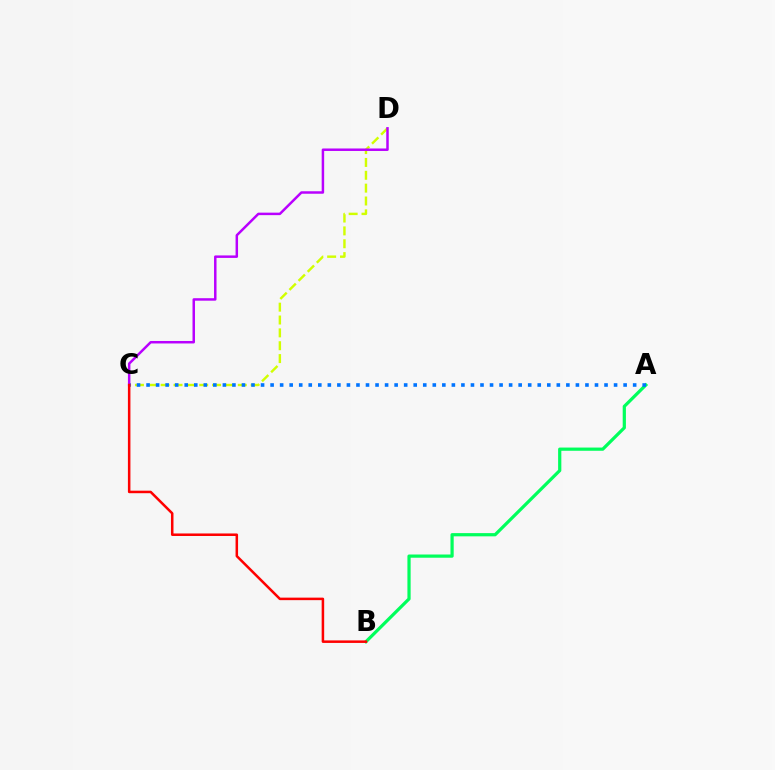{('A', 'B'): [{'color': '#00ff5c', 'line_style': 'solid', 'thickness': 2.32}], ('C', 'D'): [{'color': '#d1ff00', 'line_style': 'dashed', 'thickness': 1.75}, {'color': '#b900ff', 'line_style': 'solid', 'thickness': 1.79}], ('A', 'C'): [{'color': '#0074ff', 'line_style': 'dotted', 'thickness': 2.59}], ('B', 'C'): [{'color': '#ff0000', 'line_style': 'solid', 'thickness': 1.81}]}